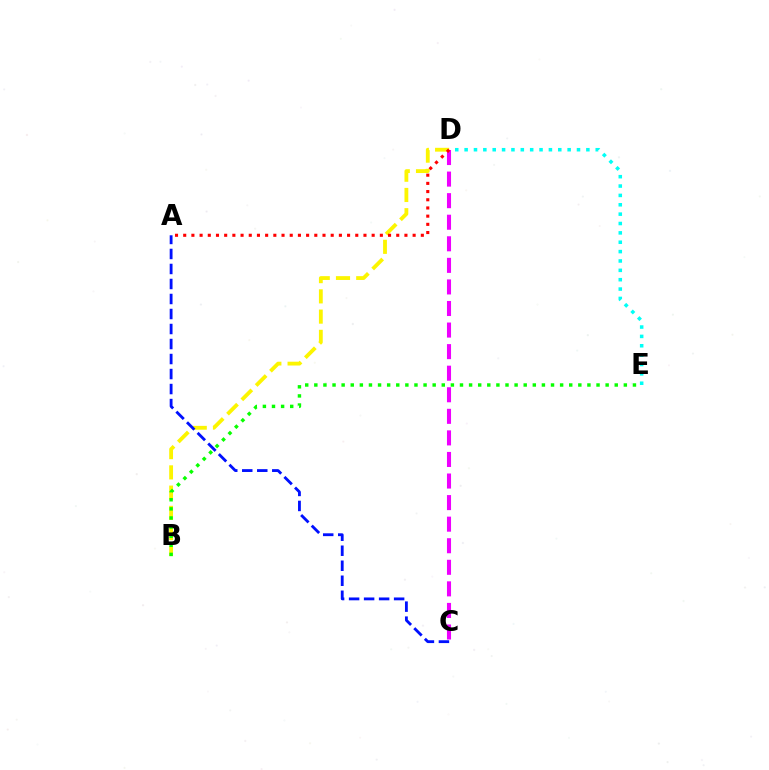{('B', 'D'): [{'color': '#fcf500', 'line_style': 'dashed', 'thickness': 2.75}], ('C', 'D'): [{'color': '#ee00ff', 'line_style': 'dashed', 'thickness': 2.93}], ('B', 'E'): [{'color': '#08ff00', 'line_style': 'dotted', 'thickness': 2.47}], ('D', 'E'): [{'color': '#00fff6', 'line_style': 'dotted', 'thickness': 2.54}], ('A', 'D'): [{'color': '#ff0000', 'line_style': 'dotted', 'thickness': 2.23}], ('A', 'C'): [{'color': '#0010ff', 'line_style': 'dashed', 'thickness': 2.04}]}